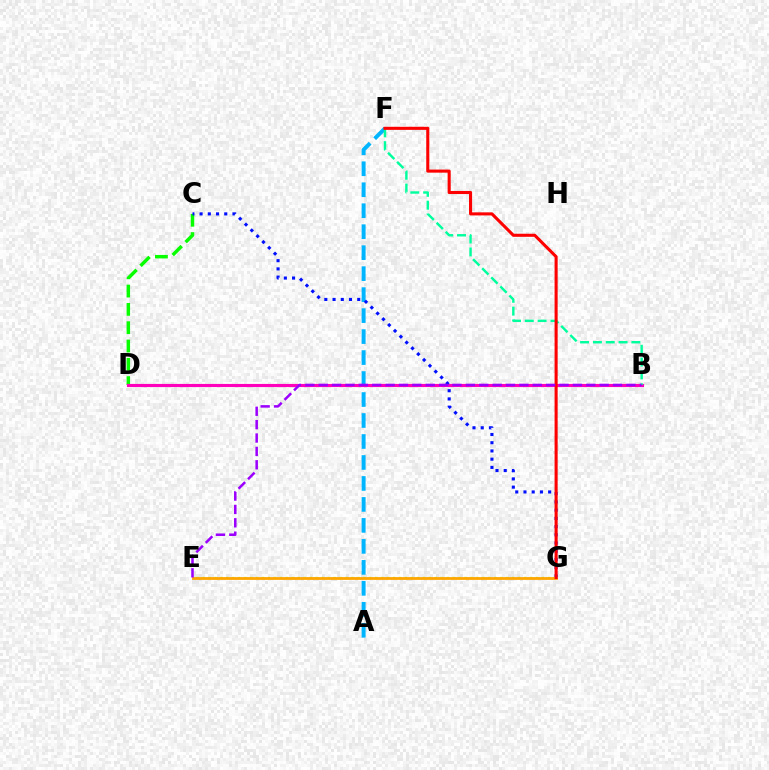{('C', 'D'): [{'color': '#08ff00', 'line_style': 'dashed', 'thickness': 2.49}], ('A', 'F'): [{'color': '#00b5ff', 'line_style': 'dashed', 'thickness': 2.85}], ('B', 'D'): [{'color': '#ff00bd', 'line_style': 'solid', 'thickness': 2.25}], ('C', 'G'): [{'color': '#0010ff', 'line_style': 'dotted', 'thickness': 2.23}], ('B', 'F'): [{'color': '#00ff9d', 'line_style': 'dashed', 'thickness': 1.74}], ('E', 'G'): [{'color': '#b3ff00', 'line_style': 'dotted', 'thickness': 1.62}, {'color': '#ffa500', 'line_style': 'solid', 'thickness': 2.0}], ('F', 'G'): [{'color': '#ff0000', 'line_style': 'solid', 'thickness': 2.21}], ('B', 'E'): [{'color': '#9b00ff', 'line_style': 'dashed', 'thickness': 1.82}]}